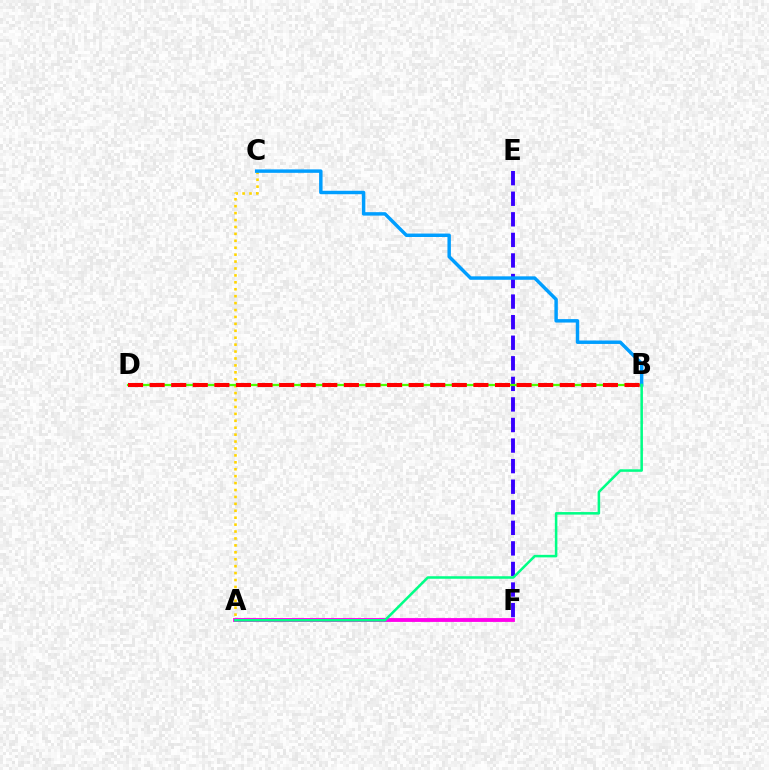{('E', 'F'): [{'color': '#3700ff', 'line_style': 'dashed', 'thickness': 2.79}], ('A', 'C'): [{'color': '#ffd500', 'line_style': 'dotted', 'thickness': 1.88}], ('B', 'D'): [{'color': '#4fff00', 'line_style': 'solid', 'thickness': 1.63}, {'color': '#ff0000', 'line_style': 'dashed', 'thickness': 2.93}], ('B', 'C'): [{'color': '#009eff', 'line_style': 'solid', 'thickness': 2.48}], ('A', 'F'): [{'color': '#ff00ed', 'line_style': 'solid', 'thickness': 2.76}], ('A', 'B'): [{'color': '#00ff86', 'line_style': 'solid', 'thickness': 1.82}]}